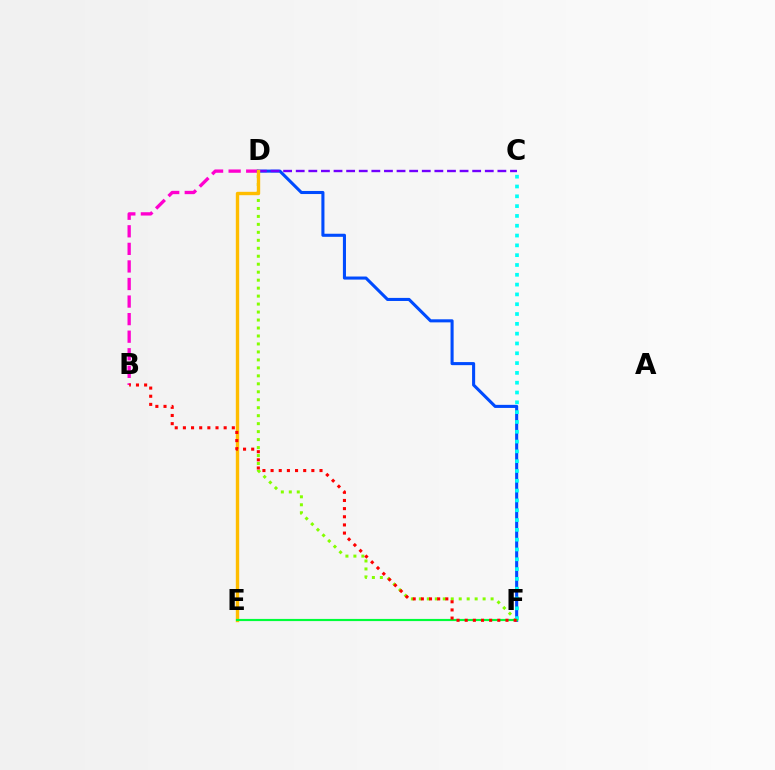{('B', 'D'): [{'color': '#ff00cf', 'line_style': 'dashed', 'thickness': 2.39}], ('D', 'F'): [{'color': '#84ff00', 'line_style': 'dotted', 'thickness': 2.17}, {'color': '#004bff', 'line_style': 'solid', 'thickness': 2.21}], ('C', 'D'): [{'color': '#7200ff', 'line_style': 'dashed', 'thickness': 1.71}], ('D', 'E'): [{'color': '#ffbd00', 'line_style': 'solid', 'thickness': 2.44}], ('C', 'F'): [{'color': '#00fff6', 'line_style': 'dotted', 'thickness': 2.67}], ('E', 'F'): [{'color': '#00ff39', 'line_style': 'solid', 'thickness': 1.56}], ('B', 'F'): [{'color': '#ff0000', 'line_style': 'dotted', 'thickness': 2.22}]}